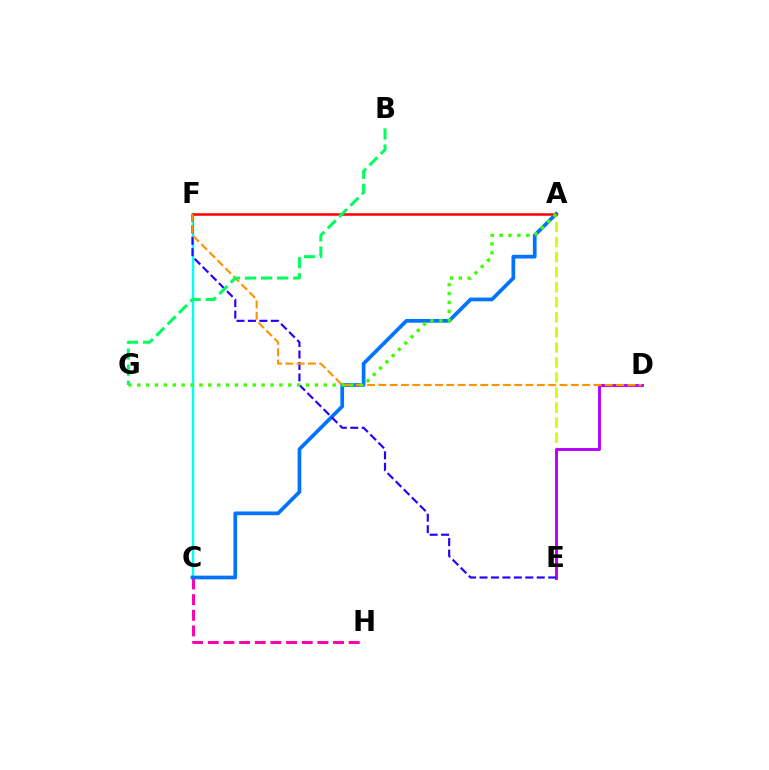{('C', 'H'): [{'color': '#ff00ac', 'line_style': 'dashed', 'thickness': 2.13}], ('C', 'F'): [{'color': '#00fff6', 'line_style': 'solid', 'thickness': 1.76}], ('A', 'E'): [{'color': '#d1ff00', 'line_style': 'dashed', 'thickness': 2.05}], ('A', 'C'): [{'color': '#0074ff', 'line_style': 'solid', 'thickness': 2.68}], ('A', 'F'): [{'color': '#ff0000', 'line_style': 'solid', 'thickness': 1.8}], ('D', 'E'): [{'color': '#b900ff', 'line_style': 'solid', 'thickness': 2.08}], ('E', 'F'): [{'color': '#2500ff', 'line_style': 'dashed', 'thickness': 1.55}], ('D', 'F'): [{'color': '#ff9400', 'line_style': 'dashed', 'thickness': 1.54}], ('A', 'G'): [{'color': '#3dff00', 'line_style': 'dotted', 'thickness': 2.41}], ('B', 'G'): [{'color': '#00ff5c', 'line_style': 'dashed', 'thickness': 2.18}]}